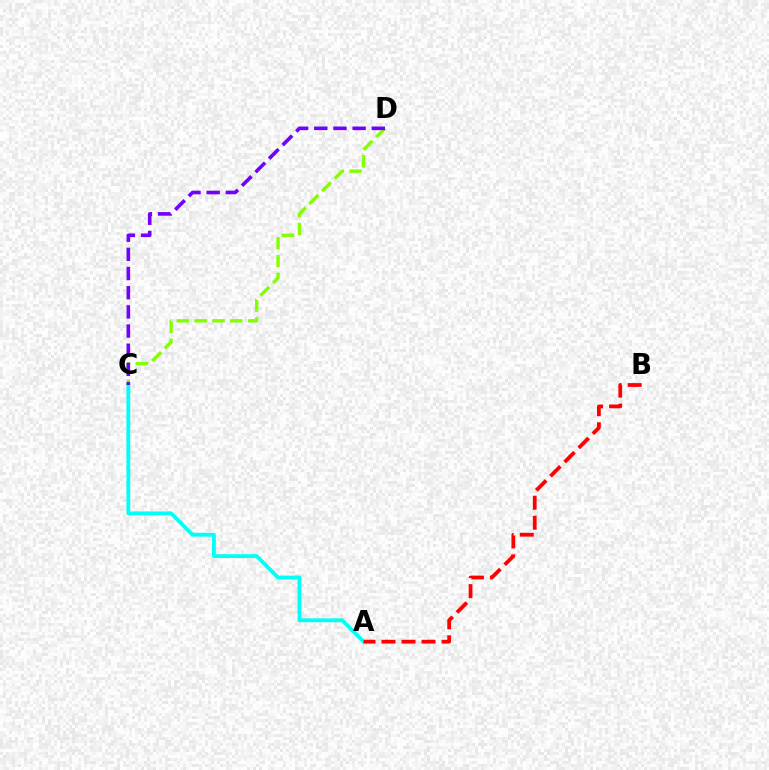{('A', 'C'): [{'color': '#00fff6', 'line_style': 'solid', 'thickness': 2.75}], ('A', 'B'): [{'color': '#ff0000', 'line_style': 'dashed', 'thickness': 2.72}], ('C', 'D'): [{'color': '#84ff00', 'line_style': 'dashed', 'thickness': 2.42}, {'color': '#7200ff', 'line_style': 'dashed', 'thickness': 2.6}]}